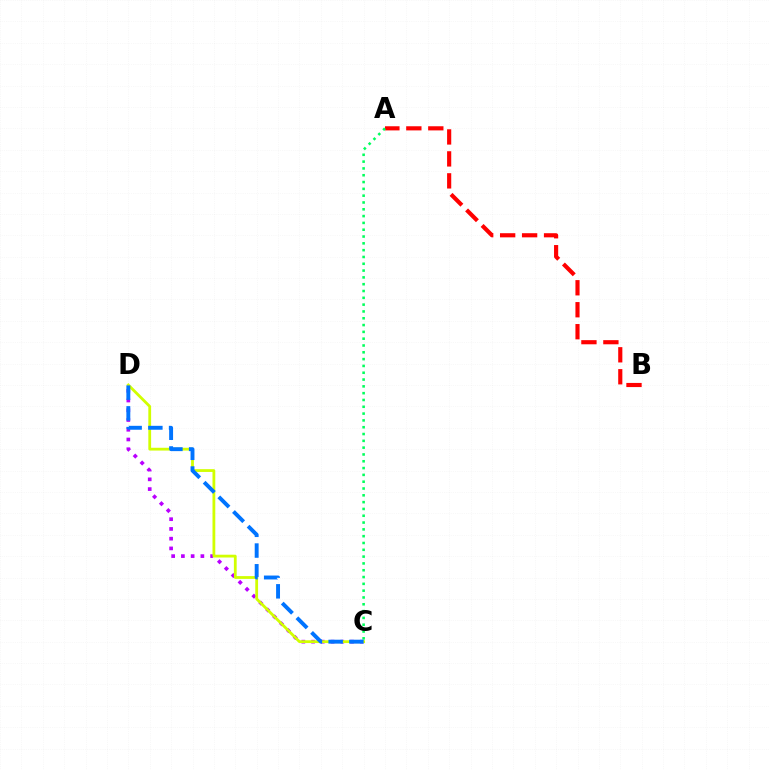{('C', 'D'): [{'color': '#b900ff', 'line_style': 'dotted', 'thickness': 2.65}, {'color': '#d1ff00', 'line_style': 'solid', 'thickness': 2.01}, {'color': '#0074ff', 'line_style': 'dashed', 'thickness': 2.81}], ('A', 'B'): [{'color': '#ff0000', 'line_style': 'dashed', 'thickness': 2.98}], ('A', 'C'): [{'color': '#00ff5c', 'line_style': 'dotted', 'thickness': 1.85}]}